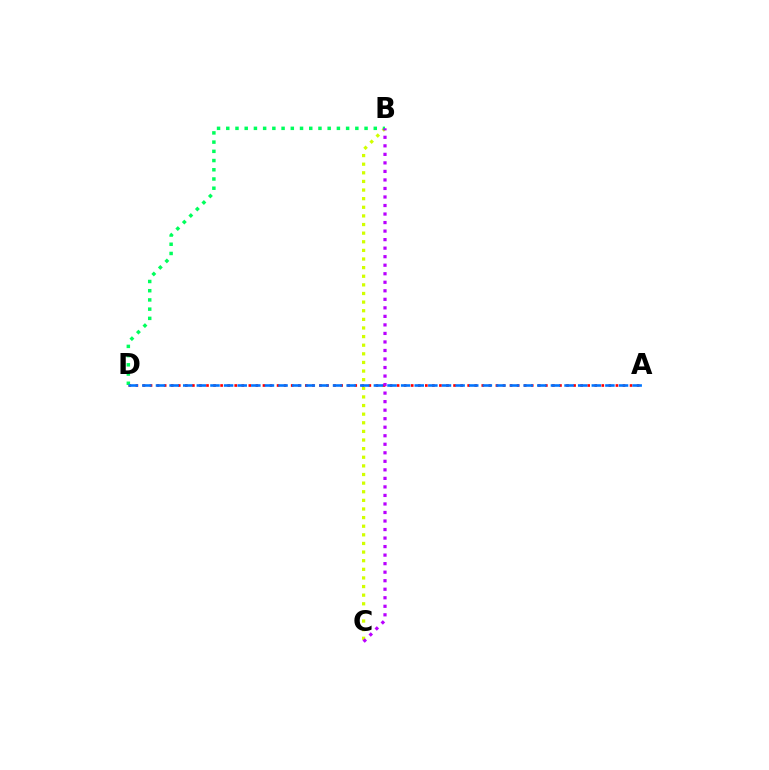{('B', 'C'): [{'color': '#d1ff00', 'line_style': 'dotted', 'thickness': 2.34}, {'color': '#b900ff', 'line_style': 'dotted', 'thickness': 2.32}], ('A', 'D'): [{'color': '#ff0000', 'line_style': 'dotted', 'thickness': 1.92}, {'color': '#0074ff', 'line_style': 'dashed', 'thickness': 1.85}], ('B', 'D'): [{'color': '#00ff5c', 'line_style': 'dotted', 'thickness': 2.5}]}